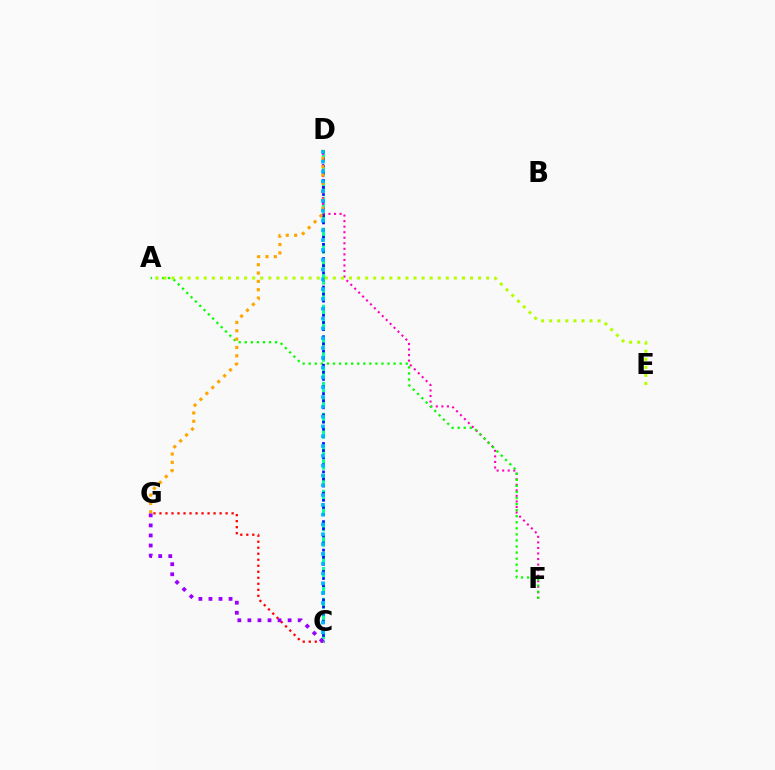{('C', 'D'): [{'color': '#00ff9d', 'line_style': 'dashed', 'thickness': 2.1}, {'color': '#0010ff', 'line_style': 'dotted', 'thickness': 1.93}, {'color': '#00b5ff', 'line_style': 'dotted', 'thickness': 2.66}], ('D', 'F'): [{'color': '#ff00bd', 'line_style': 'dotted', 'thickness': 1.51}], ('A', 'F'): [{'color': '#08ff00', 'line_style': 'dotted', 'thickness': 1.65}], ('D', 'G'): [{'color': '#ffa500', 'line_style': 'dotted', 'thickness': 2.27}], ('C', 'G'): [{'color': '#ff0000', 'line_style': 'dotted', 'thickness': 1.63}, {'color': '#9b00ff', 'line_style': 'dotted', 'thickness': 2.73}], ('A', 'E'): [{'color': '#b3ff00', 'line_style': 'dotted', 'thickness': 2.19}]}